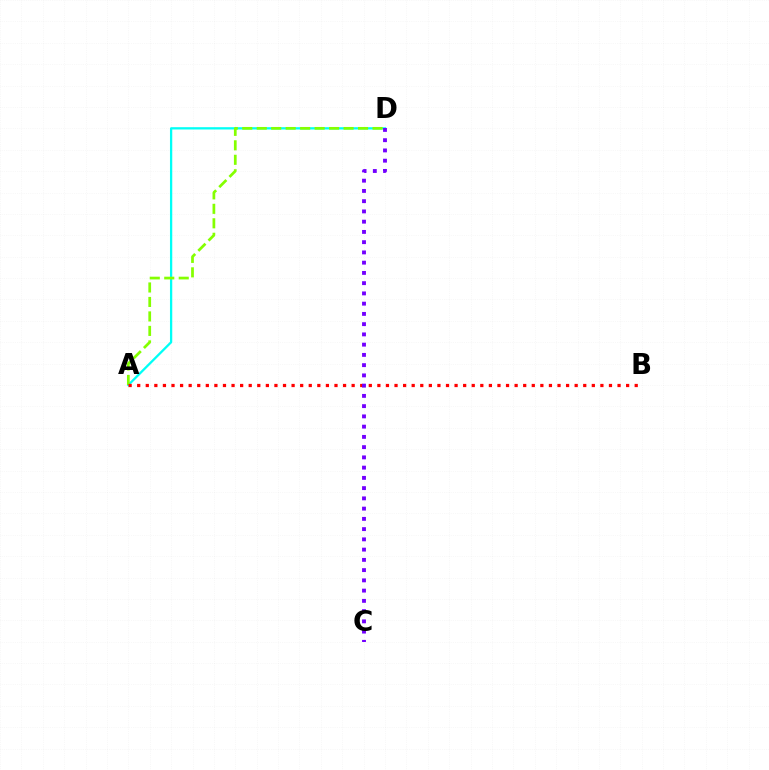{('A', 'D'): [{'color': '#00fff6', 'line_style': 'solid', 'thickness': 1.65}, {'color': '#84ff00', 'line_style': 'dashed', 'thickness': 1.97}], ('A', 'B'): [{'color': '#ff0000', 'line_style': 'dotted', 'thickness': 2.33}], ('C', 'D'): [{'color': '#7200ff', 'line_style': 'dotted', 'thickness': 2.78}]}